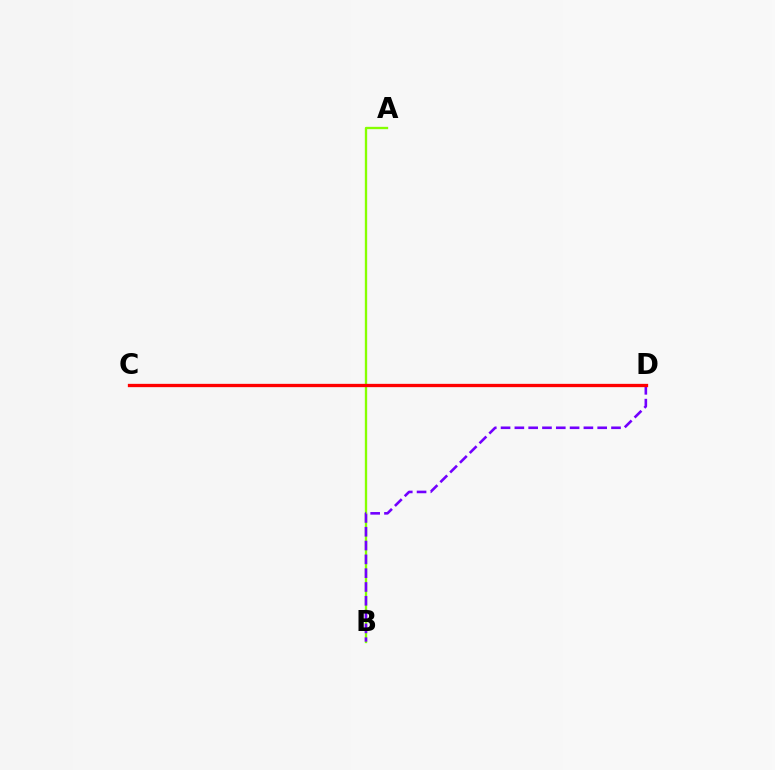{('A', 'B'): [{'color': '#84ff00', 'line_style': 'solid', 'thickness': 1.68}], ('B', 'D'): [{'color': '#7200ff', 'line_style': 'dashed', 'thickness': 1.88}], ('C', 'D'): [{'color': '#00fff6', 'line_style': 'dotted', 'thickness': 2.12}, {'color': '#ff0000', 'line_style': 'solid', 'thickness': 2.38}]}